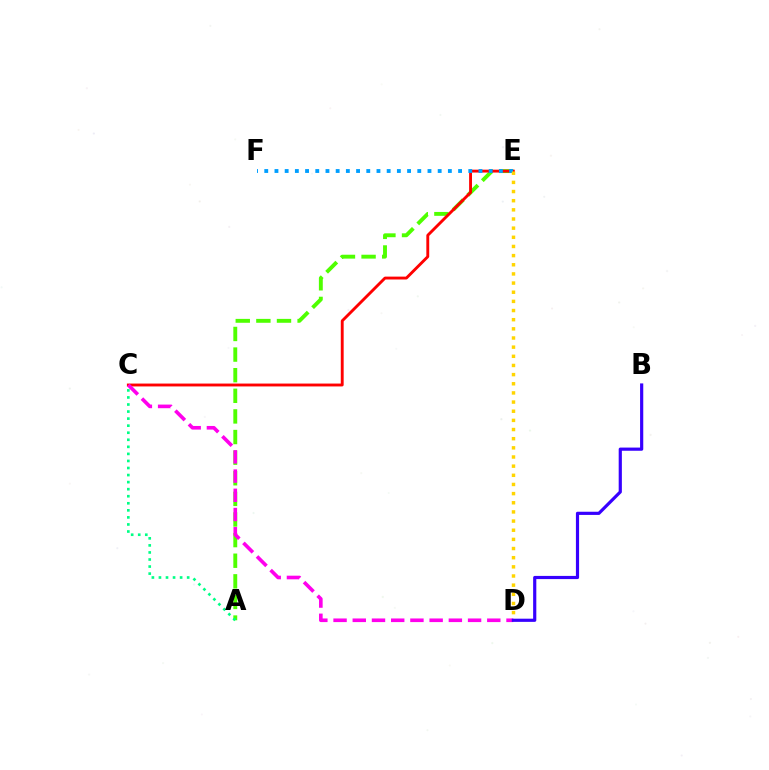{('A', 'E'): [{'color': '#4fff00', 'line_style': 'dashed', 'thickness': 2.8}], ('C', 'E'): [{'color': '#ff0000', 'line_style': 'solid', 'thickness': 2.07}], ('A', 'C'): [{'color': '#00ff86', 'line_style': 'dotted', 'thickness': 1.92}], ('C', 'D'): [{'color': '#ff00ed', 'line_style': 'dashed', 'thickness': 2.61}], ('E', 'F'): [{'color': '#009eff', 'line_style': 'dotted', 'thickness': 2.77}], ('D', 'E'): [{'color': '#ffd500', 'line_style': 'dotted', 'thickness': 2.49}], ('B', 'D'): [{'color': '#3700ff', 'line_style': 'solid', 'thickness': 2.29}]}